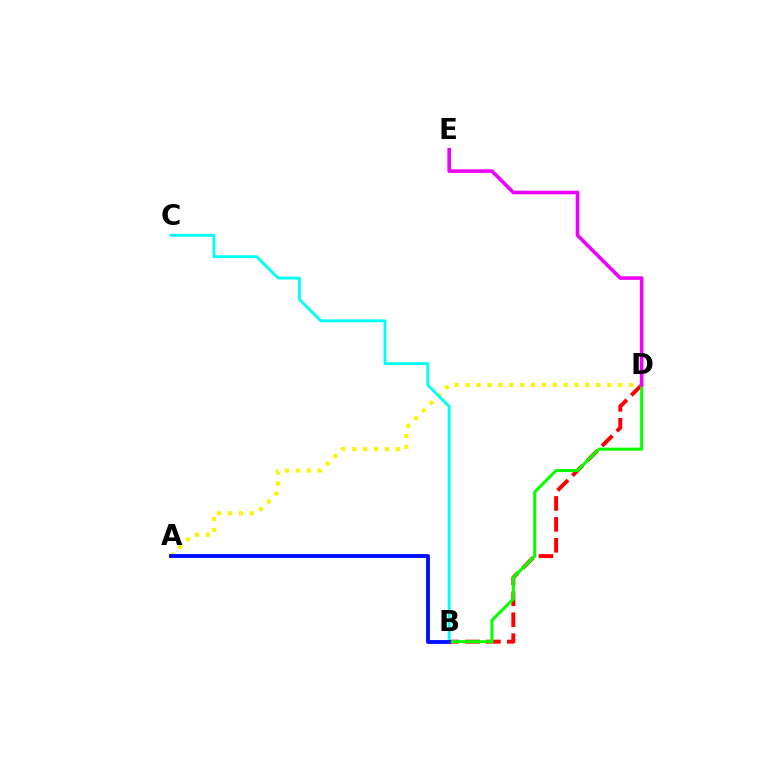{('B', 'D'): [{'color': '#ff0000', 'line_style': 'dashed', 'thickness': 2.84}, {'color': '#08ff00', 'line_style': 'solid', 'thickness': 2.19}], ('A', 'D'): [{'color': '#fcf500', 'line_style': 'dotted', 'thickness': 2.96}], ('B', 'C'): [{'color': '#00fff6', 'line_style': 'solid', 'thickness': 2.06}], ('A', 'B'): [{'color': '#0010ff', 'line_style': 'solid', 'thickness': 2.79}], ('D', 'E'): [{'color': '#ee00ff', 'line_style': 'solid', 'thickness': 2.59}]}